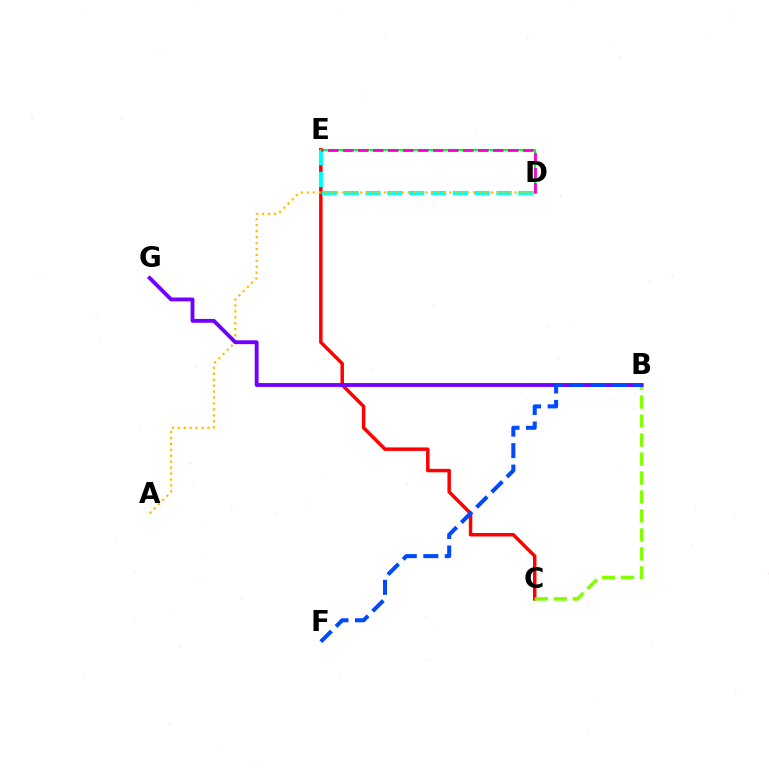{('C', 'E'): [{'color': '#ff0000', 'line_style': 'solid', 'thickness': 2.51}], ('D', 'E'): [{'color': '#00fff6', 'line_style': 'dashed', 'thickness': 2.97}, {'color': '#00ff39', 'line_style': 'solid', 'thickness': 1.56}, {'color': '#ff00cf', 'line_style': 'dashed', 'thickness': 2.04}], ('B', 'C'): [{'color': '#84ff00', 'line_style': 'dashed', 'thickness': 2.58}], ('A', 'D'): [{'color': '#ffbd00', 'line_style': 'dotted', 'thickness': 1.61}], ('B', 'G'): [{'color': '#7200ff', 'line_style': 'solid', 'thickness': 2.77}], ('B', 'F'): [{'color': '#004bff', 'line_style': 'dashed', 'thickness': 2.92}]}